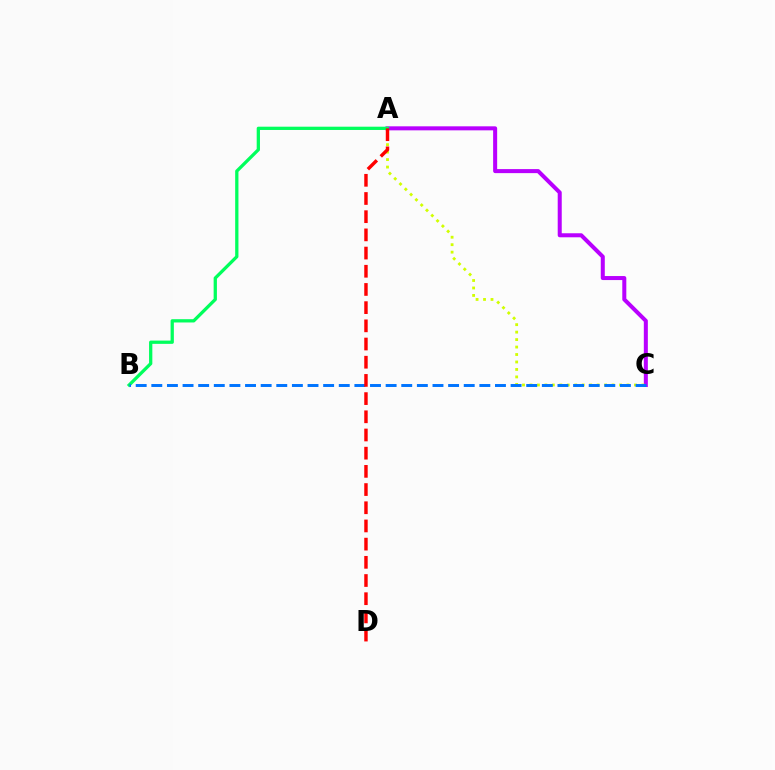{('A', 'C'): [{'color': '#b900ff', 'line_style': 'solid', 'thickness': 2.9}, {'color': '#d1ff00', 'line_style': 'dotted', 'thickness': 2.03}], ('A', 'B'): [{'color': '#00ff5c', 'line_style': 'solid', 'thickness': 2.36}], ('B', 'C'): [{'color': '#0074ff', 'line_style': 'dashed', 'thickness': 2.12}], ('A', 'D'): [{'color': '#ff0000', 'line_style': 'dashed', 'thickness': 2.47}]}